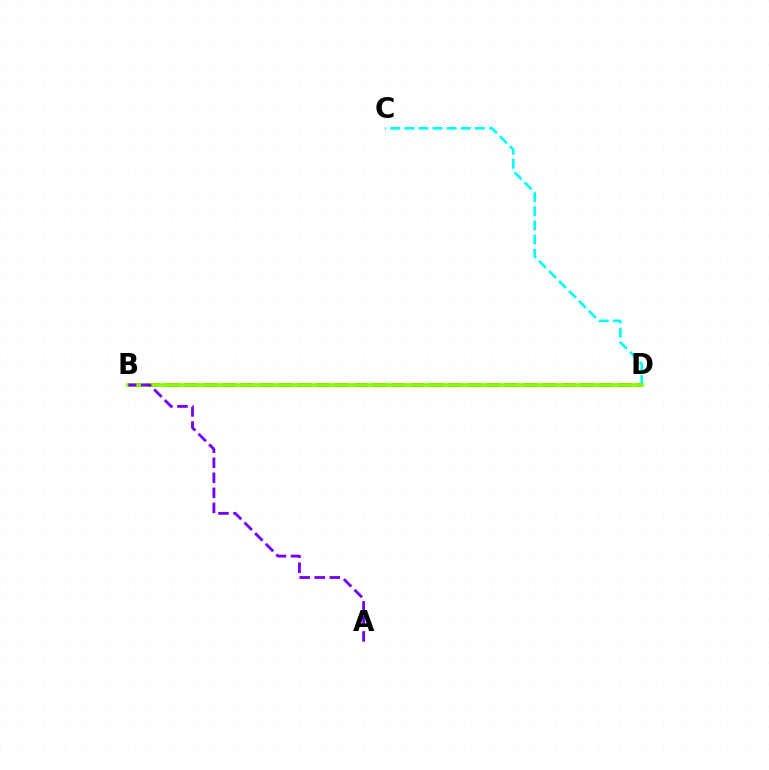{('B', 'D'): [{'color': '#ff0000', 'line_style': 'dashed', 'thickness': 2.56}, {'color': '#84ff00', 'line_style': 'solid', 'thickness': 2.65}], ('C', 'D'): [{'color': '#00fff6', 'line_style': 'dashed', 'thickness': 1.92}], ('A', 'B'): [{'color': '#7200ff', 'line_style': 'dashed', 'thickness': 2.04}]}